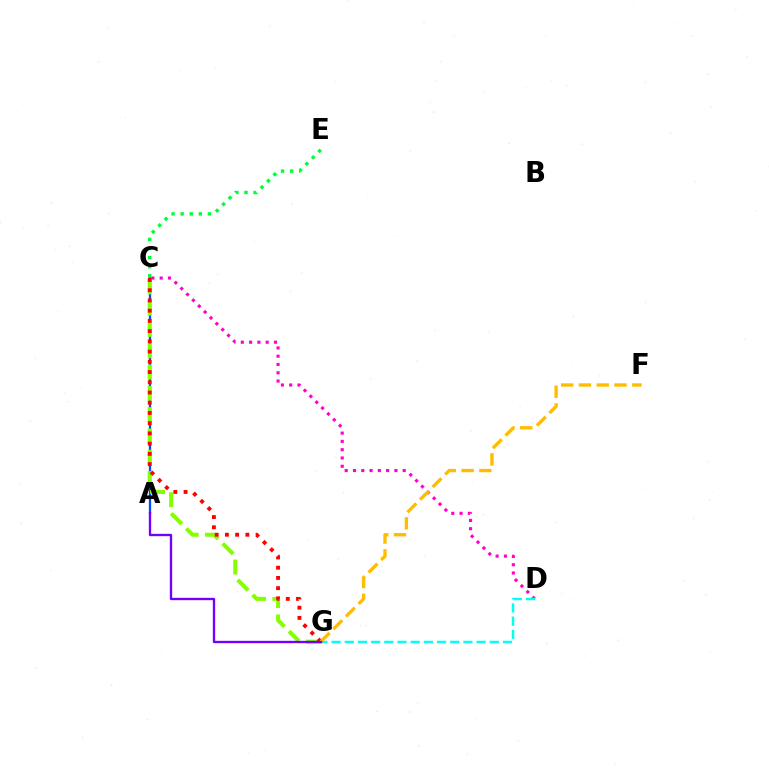{('C', 'D'): [{'color': '#ff00cf', 'line_style': 'dotted', 'thickness': 2.25}], ('A', 'C'): [{'color': '#004bff', 'line_style': 'solid', 'thickness': 1.63}], ('C', 'G'): [{'color': '#84ff00', 'line_style': 'dashed', 'thickness': 2.89}, {'color': '#ff0000', 'line_style': 'dotted', 'thickness': 2.78}], ('D', 'G'): [{'color': '#00fff6', 'line_style': 'dashed', 'thickness': 1.79}], ('F', 'G'): [{'color': '#ffbd00', 'line_style': 'dashed', 'thickness': 2.42}], ('C', 'E'): [{'color': '#00ff39', 'line_style': 'dotted', 'thickness': 2.47}], ('A', 'G'): [{'color': '#7200ff', 'line_style': 'solid', 'thickness': 1.69}]}